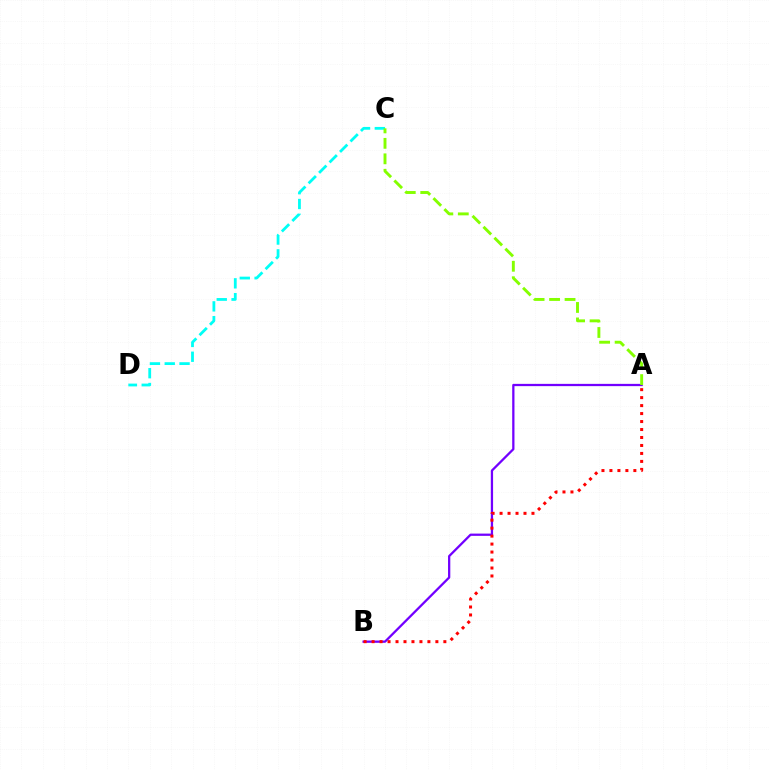{('A', 'B'): [{'color': '#7200ff', 'line_style': 'solid', 'thickness': 1.63}, {'color': '#ff0000', 'line_style': 'dotted', 'thickness': 2.17}], ('C', 'D'): [{'color': '#00fff6', 'line_style': 'dashed', 'thickness': 2.01}], ('A', 'C'): [{'color': '#84ff00', 'line_style': 'dashed', 'thickness': 2.1}]}